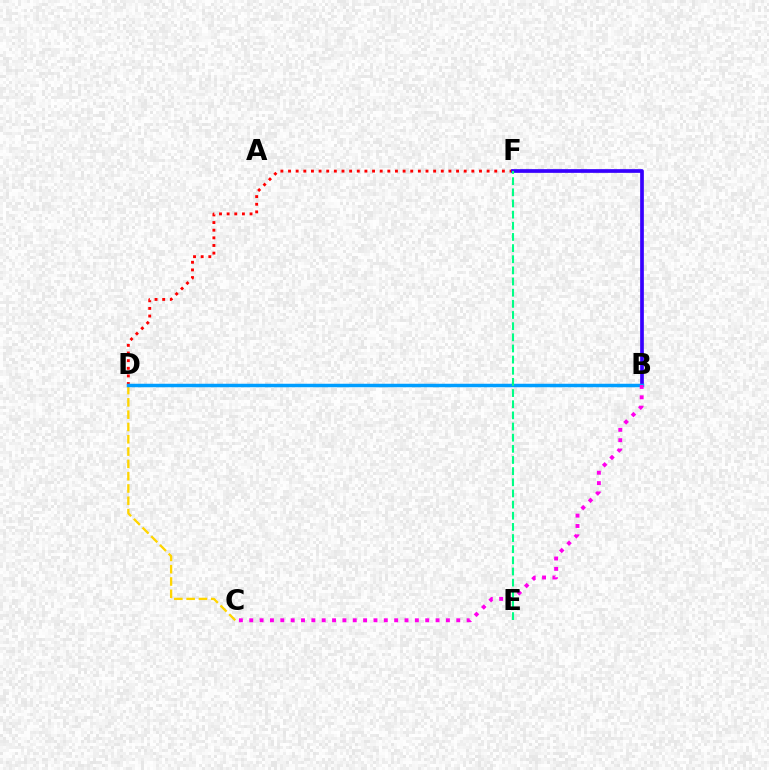{('D', 'F'): [{'color': '#ff0000', 'line_style': 'dotted', 'thickness': 2.08}], ('C', 'D'): [{'color': '#ffd500', 'line_style': 'dashed', 'thickness': 1.67}], ('B', 'D'): [{'color': '#4fff00', 'line_style': 'dotted', 'thickness': 2.13}, {'color': '#009eff', 'line_style': 'solid', 'thickness': 2.51}], ('B', 'F'): [{'color': '#3700ff', 'line_style': 'solid', 'thickness': 2.67}], ('B', 'C'): [{'color': '#ff00ed', 'line_style': 'dotted', 'thickness': 2.81}], ('E', 'F'): [{'color': '#00ff86', 'line_style': 'dashed', 'thickness': 1.51}]}